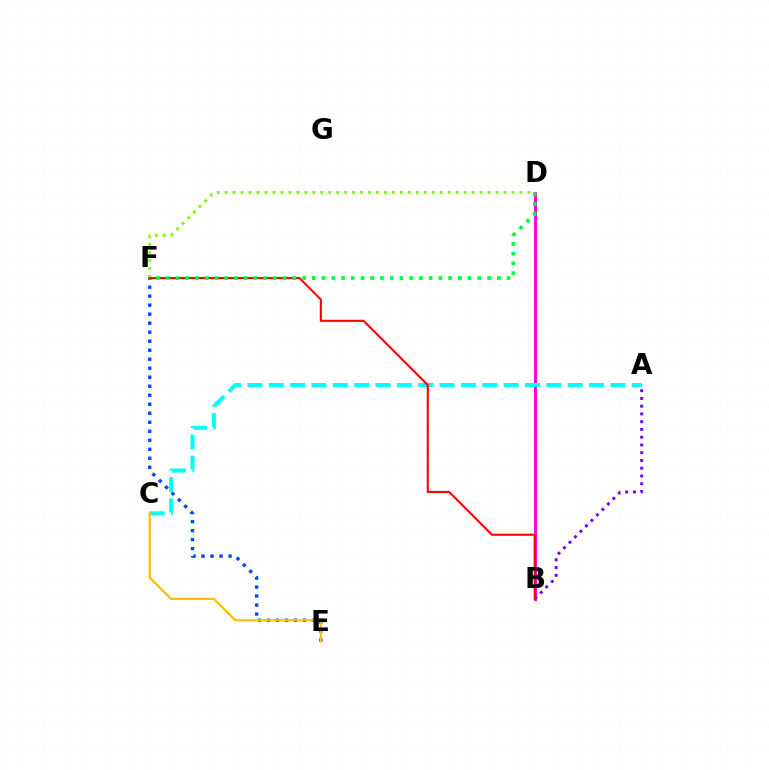{('B', 'D'): [{'color': '#ff00cf', 'line_style': 'solid', 'thickness': 2.11}], ('E', 'F'): [{'color': '#004bff', 'line_style': 'dotted', 'thickness': 2.45}], ('A', 'B'): [{'color': '#7200ff', 'line_style': 'dotted', 'thickness': 2.11}], ('A', 'C'): [{'color': '#00fff6', 'line_style': 'dashed', 'thickness': 2.9}], ('D', 'F'): [{'color': '#84ff00', 'line_style': 'dotted', 'thickness': 2.16}, {'color': '#00ff39', 'line_style': 'dotted', 'thickness': 2.65}], ('B', 'F'): [{'color': '#ff0000', 'line_style': 'solid', 'thickness': 1.52}], ('C', 'E'): [{'color': '#ffbd00', 'line_style': 'solid', 'thickness': 1.57}]}